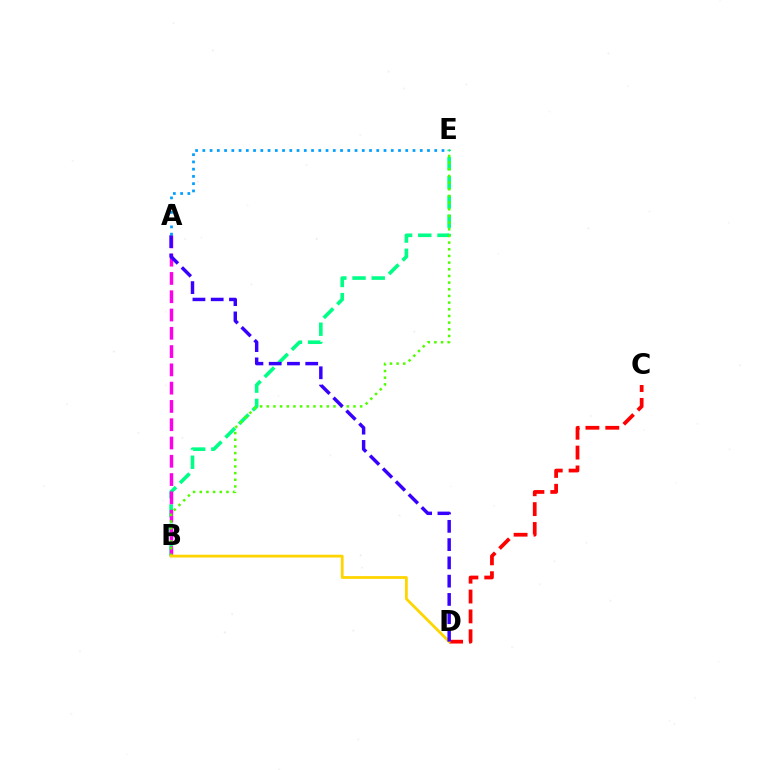{('B', 'E'): [{'color': '#00ff86', 'line_style': 'dashed', 'thickness': 2.61}, {'color': '#4fff00', 'line_style': 'dotted', 'thickness': 1.81}], ('A', 'B'): [{'color': '#ff00ed', 'line_style': 'dashed', 'thickness': 2.48}], ('C', 'D'): [{'color': '#ff0000', 'line_style': 'dashed', 'thickness': 2.7}], ('B', 'D'): [{'color': '#ffd500', 'line_style': 'solid', 'thickness': 2.01}], ('A', 'D'): [{'color': '#3700ff', 'line_style': 'dashed', 'thickness': 2.48}], ('A', 'E'): [{'color': '#009eff', 'line_style': 'dotted', 'thickness': 1.97}]}